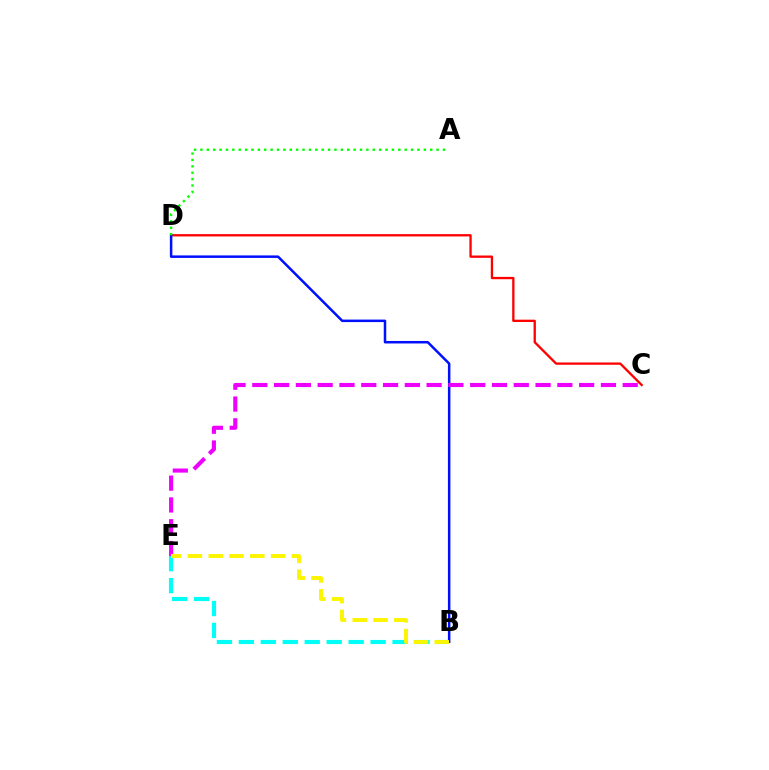{('C', 'D'): [{'color': '#ff0000', 'line_style': 'solid', 'thickness': 1.66}], ('B', 'E'): [{'color': '#00fff6', 'line_style': 'dashed', 'thickness': 2.98}, {'color': '#fcf500', 'line_style': 'dashed', 'thickness': 2.83}], ('B', 'D'): [{'color': '#0010ff', 'line_style': 'solid', 'thickness': 1.8}], ('C', 'E'): [{'color': '#ee00ff', 'line_style': 'dashed', 'thickness': 2.96}], ('A', 'D'): [{'color': '#08ff00', 'line_style': 'dotted', 'thickness': 1.73}]}